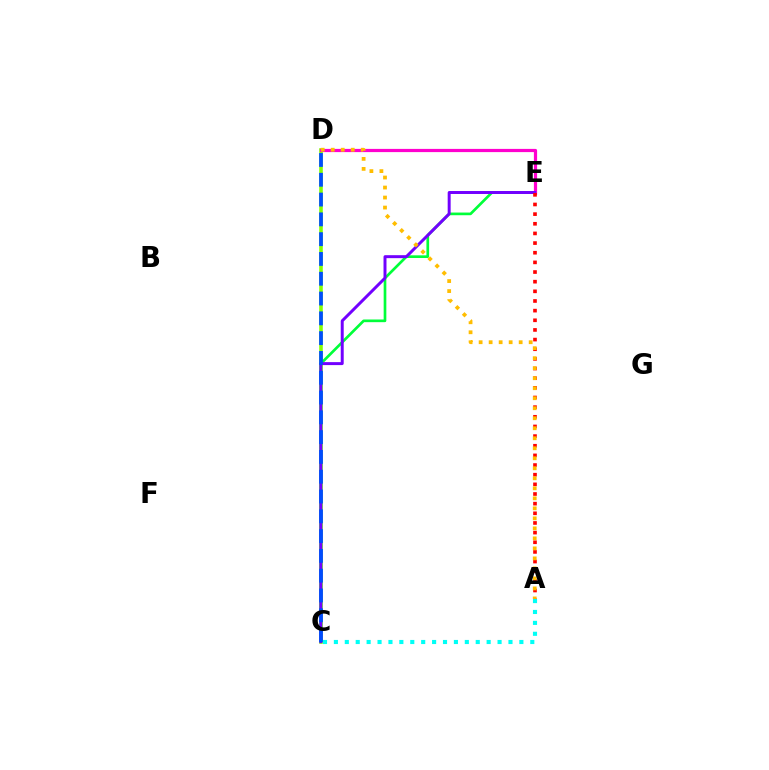{('C', 'D'): [{'color': '#84ff00', 'line_style': 'solid', 'thickness': 2.58}, {'color': '#004bff', 'line_style': 'dashed', 'thickness': 2.69}], ('C', 'E'): [{'color': '#00ff39', 'line_style': 'solid', 'thickness': 1.93}, {'color': '#7200ff', 'line_style': 'solid', 'thickness': 2.14}], ('D', 'E'): [{'color': '#ff00cf', 'line_style': 'solid', 'thickness': 2.31}], ('A', 'E'): [{'color': '#ff0000', 'line_style': 'dotted', 'thickness': 2.62}], ('A', 'C'): [{'color': '#00fff6', 'line_style': 'dotted', 'thickness': 2.96}], ('A', 'D'): [{'color': '#ffbd00', 'line_style': 'dotted', 'thickness': 2.72}]}